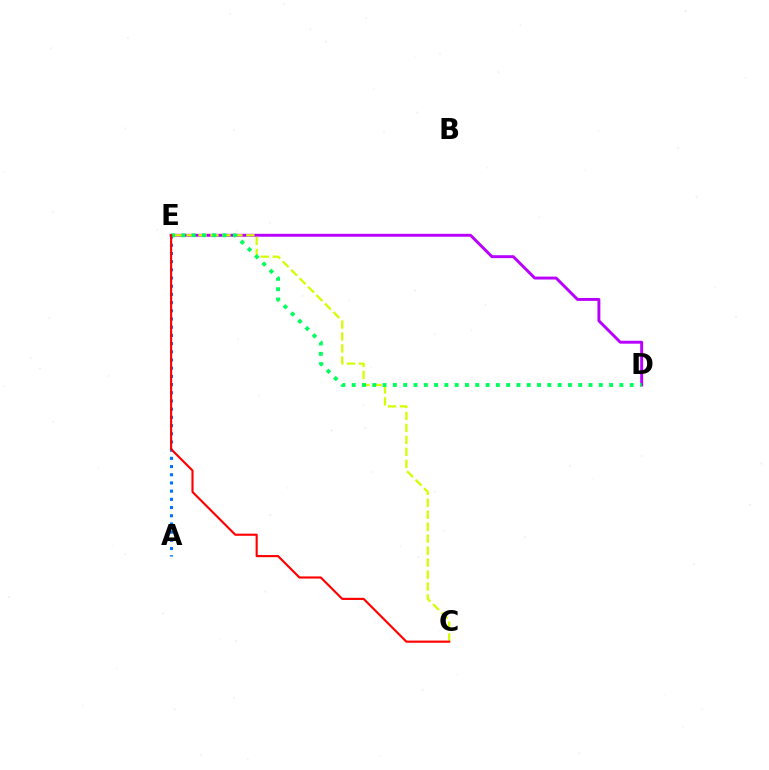{('D', 'E'): [{'color': '#b900ff', 'line_style': 'solid', 'thickness': 2.1}, {'color': '#00ff5c', 'line_style': 'dotted', 'thickness': 2.8}], ('A', 'E'): [{'color': '#0074ff', 'line_style': 'dotted', 'thickness': 2.23}], ('C', 'E'): [{'color': '#d1ff00', 'line_style': 'dashed', 'thickness': 1.63}, {'color': '#ff0000', 'line_style': 'solid', 'thickness': 1.54}]}